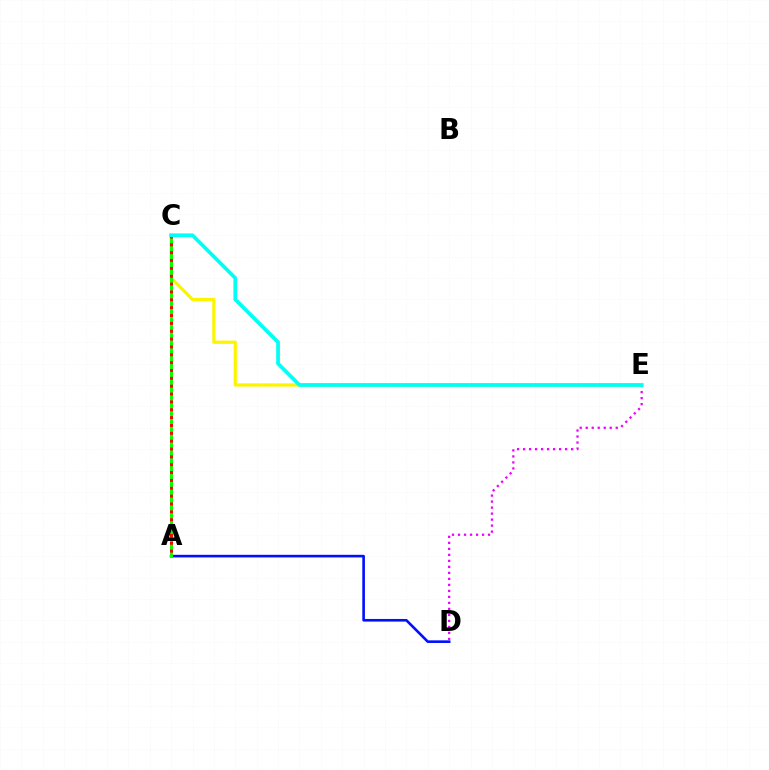{('D', 'E'): [{'color': '#ee00ff', 'line_style': 'dotted', 'thickness': 1.63}], ('A', 'D'): [{'color': '#0010ff', 'line_style': 'solid', 'thickness': 1.89}], ('C', 'E'): [{'color': '#fcf500', 'line_style': 'solid', 'thickness': 2.33}, {'color': '#00fff6', 'line_style': 'solid', 'thickness': 2.69}], ('A', 'C'): [{'color': '#08ff00', 'line_style': 'solid', 'thickness': 2.14}, {'color': '#ff0000', 'line_style': 'dotted', 'thickness': 2.13}]}